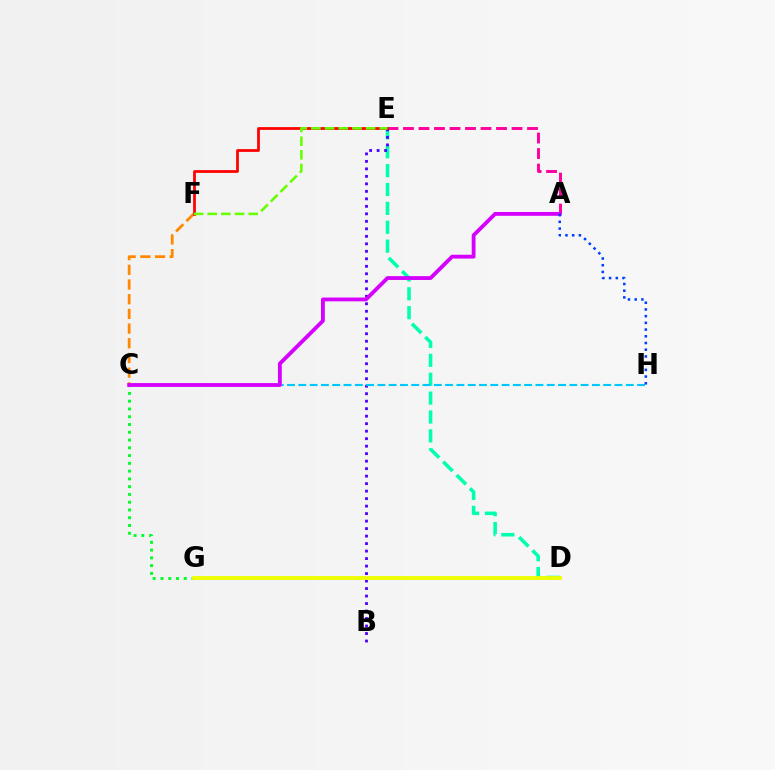{('D', 'E'): [{'color': '#00ffaf', 'line_style': 'dashed', 'thickness': 2.56}], ('A', 'E'): [{'color': '#ff00a0', 'line_style': 'dashed', 'thickness': 2.11}], ('C', 'F'): [{'color': '#ff8800', 'line_style': 'dashed', 'thickness': 2.0}], ('C', 'G'): [{'color': '#00ff27', 'line_style': 'dotted', 'thickness': 2.11}], ('B', 'E'): [{'color': '#4f00ff', 'line_style': 'dotted', 'thickness': 2.04}], ('D', 'G'): [{'color': '#eeff00', 'line_style': 'solid', 'thickness': 2.76}], ('C', 'H'): [{'color': '#00c7ff', 'line_style': 'dashed', 'thickness': 1.53}], ('E', 'F'): [{'color': '#ff0000', 'line_style': 'solid', 'thickness': 1.99}, {'color': '#66ff00', 'line_style': 'dashed', 'thickness': 1.86}], ('A', 'C'): [{'color': '#d600ff', 'line_style': 'solid', 'thickness': 2.76}], ('A', 'H'): [{'color': '#003fff', 'line_style': 'dotted', 'thickness': 1.82}]}